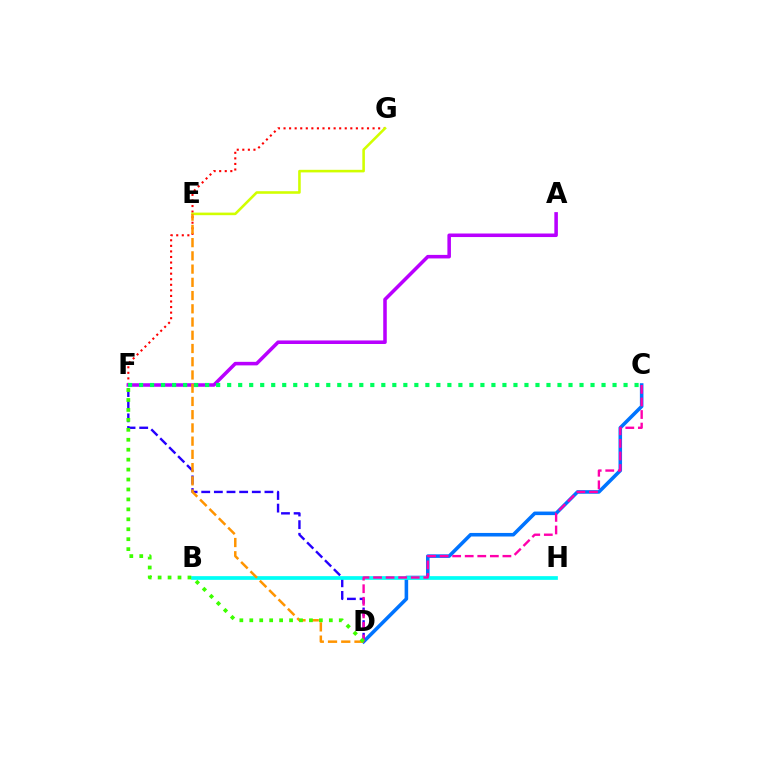{('C', 'D'): [{'color': '#0074ff', 'line_style': 'solid', 'thickness': 2.57}, {'color': '#ff00ac', 'line_style': 'dashed', 'thickness': 1.71}], ('F', 'G'): [{'color': '#ff0000', 'line_style': 'dotted', 'thickness': 1.51}], ('A', 'F'): [{'color': '#b900ff', 'line_style': 'solid', 'thickness': 2.55}], ('D', 'F'): [{'color': '#2500ff', 'line_style': 'dashed', 'thickness': 1.72}, {'color': '#3dff00', 'line_style': 'dotted', 'thickness': 2.7}], ('B', 'H'): [{'color': '#00fff6', 'line_style': 'solid', 'thickness': 2.67}], ('E', 'G'): [{'color': '#d1ff00', 'line_style': 'solid', 'thickness': 1.86}], ('D', 'E'): [{'color': '#ff9400', 'line_style': 'dashed', 'thickness': 1.8}], ('C', 'F'): [{'color': '#00ff5c', 'line_style': 'dotted', 'thickness': 2.99}]}